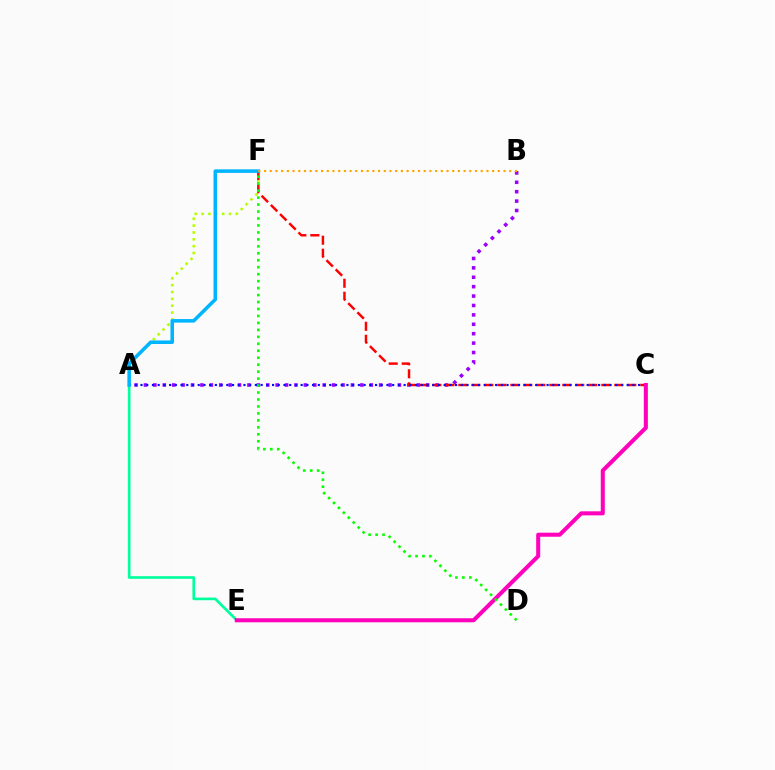{('A', 'F'): [{'color': '#b3ff00', 'line_style': 'dotted', 'thickness': 1.86}, {'color': '#00b5ff', 'line_style': 'solid', 'thickness': 2.55}], ('A', 'B'): [{'color': '#9b00ff', 'line_style': 'dotted', 'thickness': 2.56}], ('A', 'E'): [{'color': '#00ff9d', 'line_style': 'solid', 'thickness': 1.91}], ('C', 'F'): [{'color': '#ff0000', 'line_style': 'dashed', 'thickness': 1.77}], ('A', 'C'): [{'color': '#0010ff', 'line_style': 'dotted', 'thickness': 1.55}], ('C', 'E'): [{'color': '#ff00bd', 'line_style': 'solid', 'thickness': 2.9}], ('D', 'F'): [{'color': '#08ff00', 'line_style': 'dotted', 'thickness': 1.89}], ('B', 'F'): [{'color': '#ffa500', 'line_style': 'dotted', 'thickness': 1.55}]}